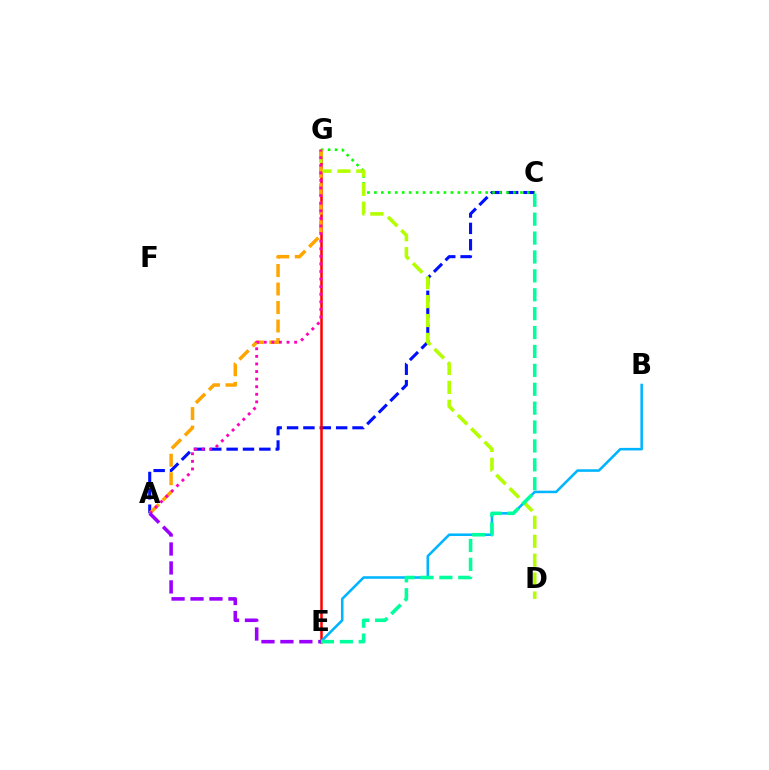{('A', 'C'): [{'color': '#0010ff', 'line_style': 'dashed', 'thickness': 2.22}], ('E', 'G'): [{'color': '#ff0000', 'line_style': 'solid', 'thickness': 1.81}], ('B', 'E'): [{'color': '#00b5ff', 'line_style': 'solid', 'thickness': 1.84}], ('C', 'G'): [{'color': '#08ff00', 'line_style': 'dotted', 'thickness': 1.89}], ('D', 'G'): [{'color': '#b3ff00', 'line_style': 'dashed', 'thickness': 2.57}], ('A', 'G'): [{'color': '#ffa500', 'line_style': 'dashed', 'thickness': 2.51}, {'color': '#ff00bd', 'line_style': 'dotted', 'thickness': 2.06}], ('C', 'E'): [{'color': '#00ff9d', 'line_style': 'dashed', 'thickness': 2.57}], ('A', 'E'): [{'color': '#9b00ff', 'line_style': 'dashed', 'thickness': 2.57}]}